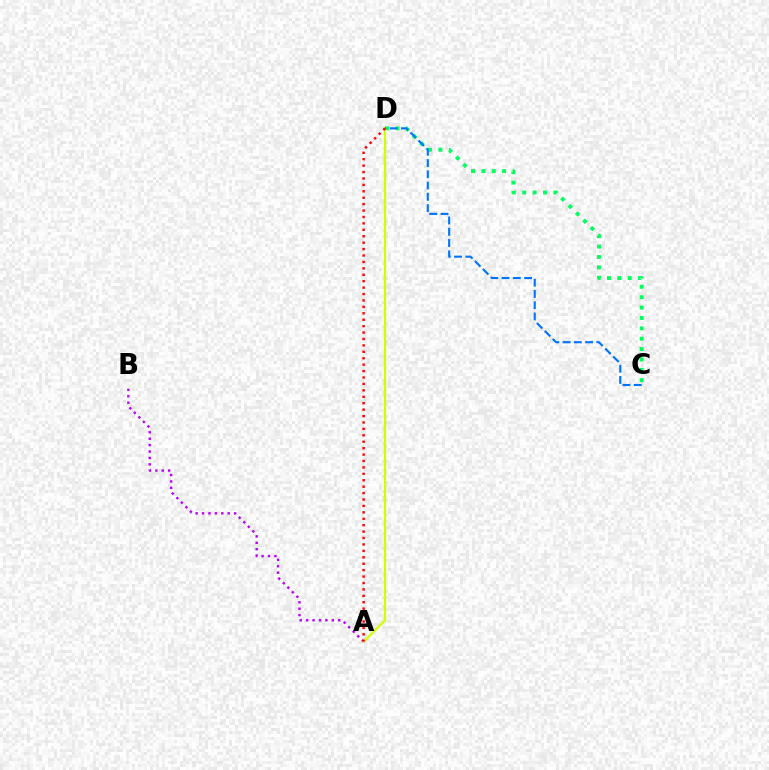{('C', 'D'): [{'color': '#00ff5c', 'line_style': 'dotted', 'thickness': 2.82}, {'color': '#0074ff', 'line_style': 'dashed', 'thickness': 1.53}], ('A', 'B'): [{'color': '#b900ff', 'line_style': 'dotted', 'thickness': 1.74}], ('A', 'D'): [{'color': '#d1ff00', 'line_style': 'solid', 'thickness': 1.63}, {'color': '#ff0000', 'line_style': 'dotted', 'thickness': 1.74}]}